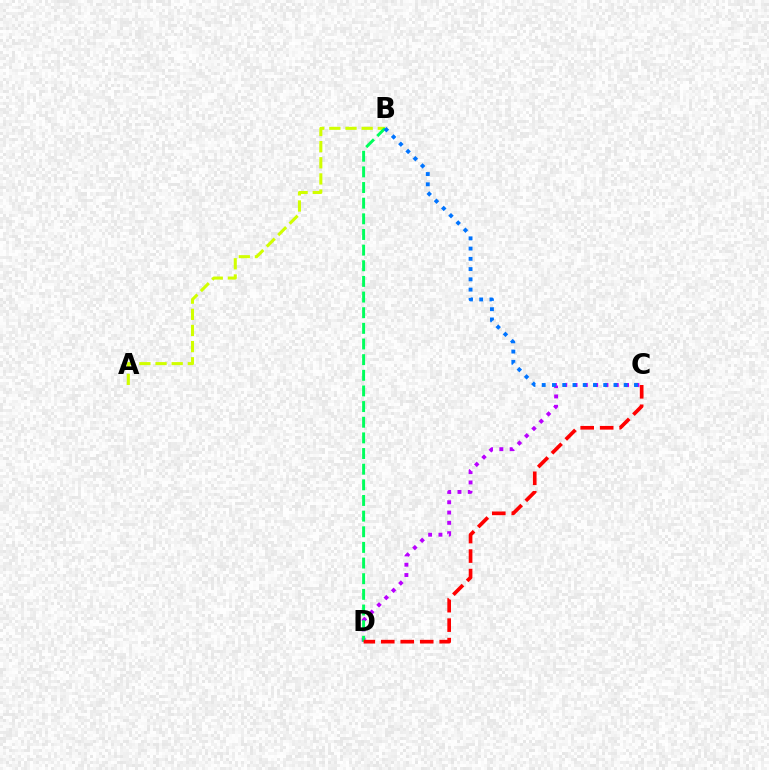{('A', 'B'): [{'color': '#d1ff00', 'line_style': 'dashed', 'thickness': 2.19}], ('C', 'D'): [{'color': '#b900ff', 'line_style': 'dotted', 'thickness': 2.8}, {'color': '#ff0000', 'line_style': 'dashed', 'thickness': 2.65}], ('B', 'D'): [{'color': '#00ff5c', 'line_style': 'dashed', 'thickness': 2.13}], ('B', 'C'): [{'color': '#0074ff', 'line_style': 'dotted', 'thickness': 2.79}]}